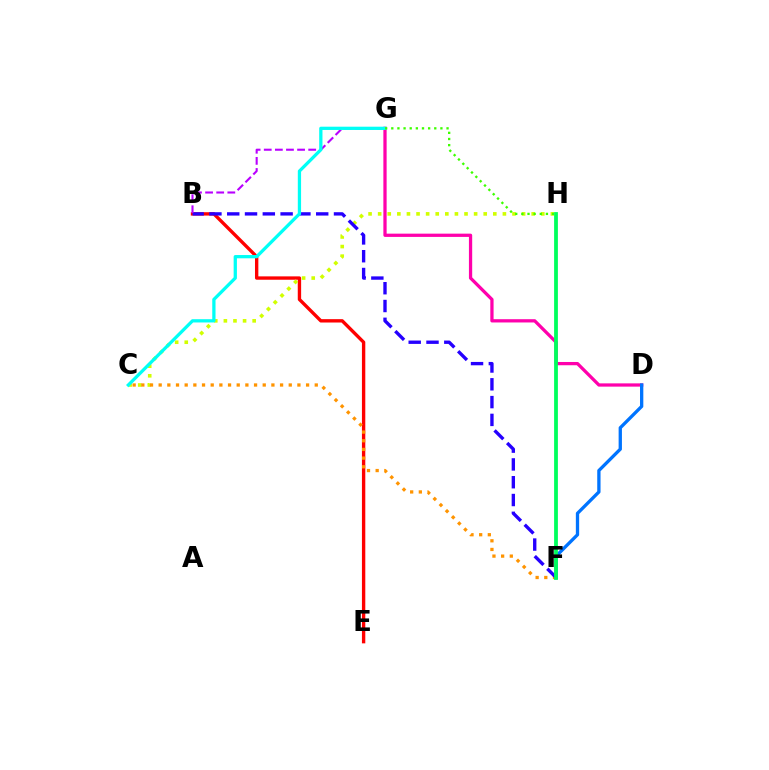{('B', 'E'): [{'color': '#ff0000', 'line_style': 'solid', 'thickness': 2.42}], ('C', 'H'): [{'color': '#d1ff00', 'line_style': 'dotted', 'thickness': 2.61}], ('C', 'F'): [{'color': '#ff9400', 'line_style': 'dotted', 'thickness': 2.36}], ('B', 'F'): [{'color': '#2500ff', 'line_style': 'dashed', 'thickness': 2.42}], ('D', 'G'): [{'color': '#ff00ac', 'line_style': 'solid', 'thickness': 2.35}], ('B', 'G'): [{'color': '#b900ff', 'line_style': 'dashed', 'thickness': 1.51}], ('C', 'G'): [{'color': '#00fff6', 'line_style': 'solid', 'thickness': 2.35}], ('D', 'F'): [{'color': '#0074ff', 'line_style': 'solid', 'thickness': 2.38}], ('G', 'H'): [{'color': '#3dff00', 'line_style': 'dotted', 'thickness': 1.67}], ('F', 'H'): [{'color': '#00ff5c', 'line_style': 'solid', 'thickness': 2.72}]}